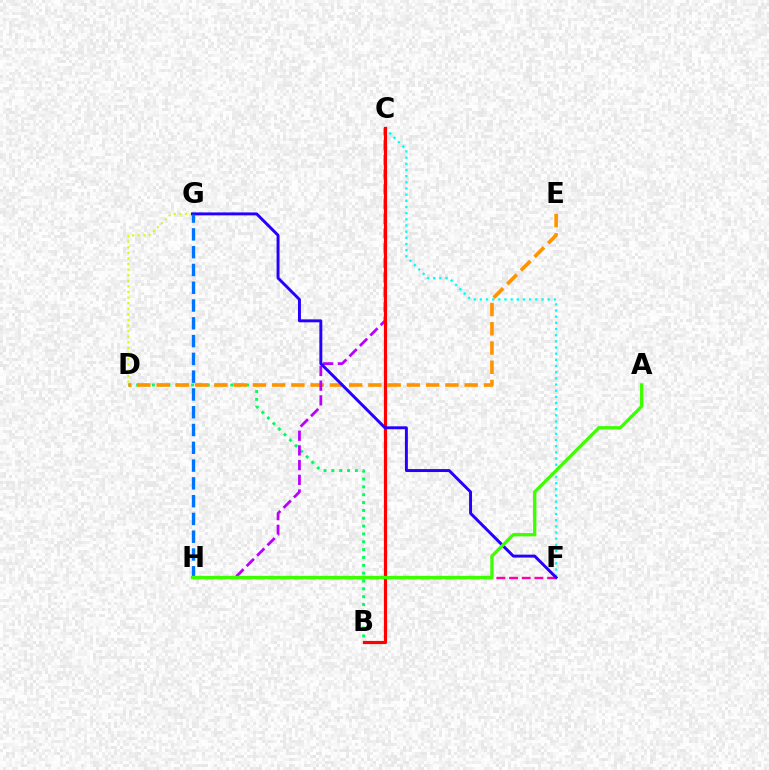{('C', 'F'): [{'color': '#00fff6', 'line_style': 'dotted', 'thickness': 1.68}], ('B', 'D'): [{'color': '#00ff5c', 'line_style': 'dotted', 'thickness': 2.13}], ('D', 'E'): [{'color': '#ff9400', 'line_style': 'dashed', 'thickness': 2.62}], ('F', 'H'): [{'color': '#ff00ac', 'line_style': 'dashed', 'thickness': 1.72}], ('C', 'H'): [{'color': '#b900ff', 'line_style': 'dashed', 'thickness': 2.0}], ('B', 'C'): [{'color': '#ff0000', 'line_style': 'solid', 'thickness': 2.3}], ('D', 'G'): [{'color': '#d1ff00', 'line_style': 'dotted', 'thickness': 1.52}], ('F', 'G'): [{'color': '#2500ff', 'line_style': 'solid', 'thickness': 2.12}], ('G', 'H'): [{'color': '#0074ff', 'line_style': 'dashed', 'thickness': 2.42}], ('A', 'H'): [{'color': '#3dff00', 'line_style': 'solid', 'thickness': 2.37}]}